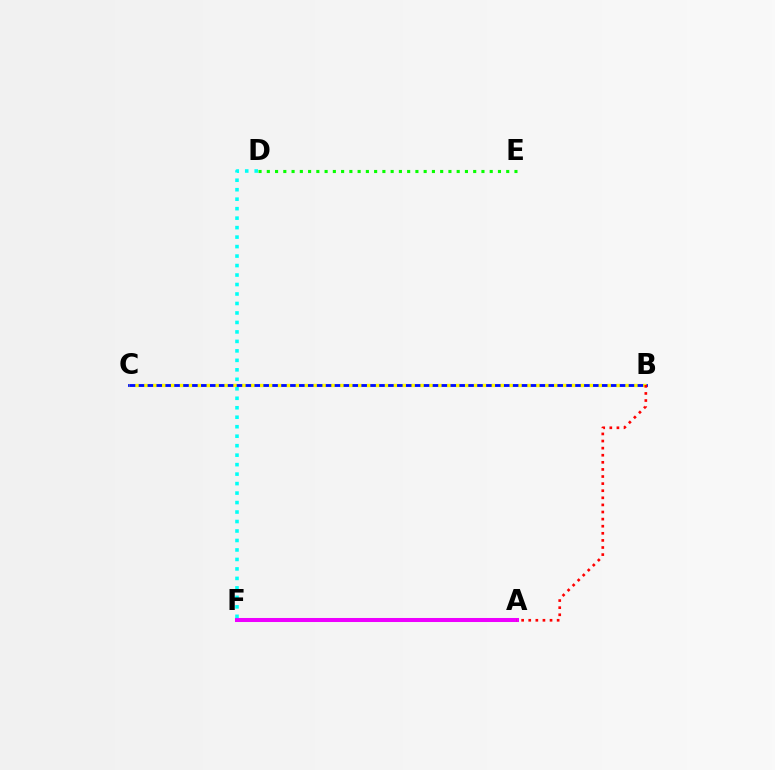{('B', 'C'): [{'color': '#0010ff', 'line_style': 'solid', 'thickness': 2.05}, {'color': '#fcf500', 'line_style': 'dotted', 'thickness': 2.42}], ('A', 'F'): [{'color': '#ee00ff', 'line_style': 'solid', 'thickness': 2.9}], ('A', 'B'): [{'color': '#ff0000', 'line_style': 'dotted', 'thickness': 1.93}], ('D', 'E'): [{'color': '#08ff00', 'line_style': 'dotted', 'thickness': 2.24}], ('D', 'F'): [{'color': '#00fff6', 'line_style': 'dotted', 'thickness': 2.58}]}